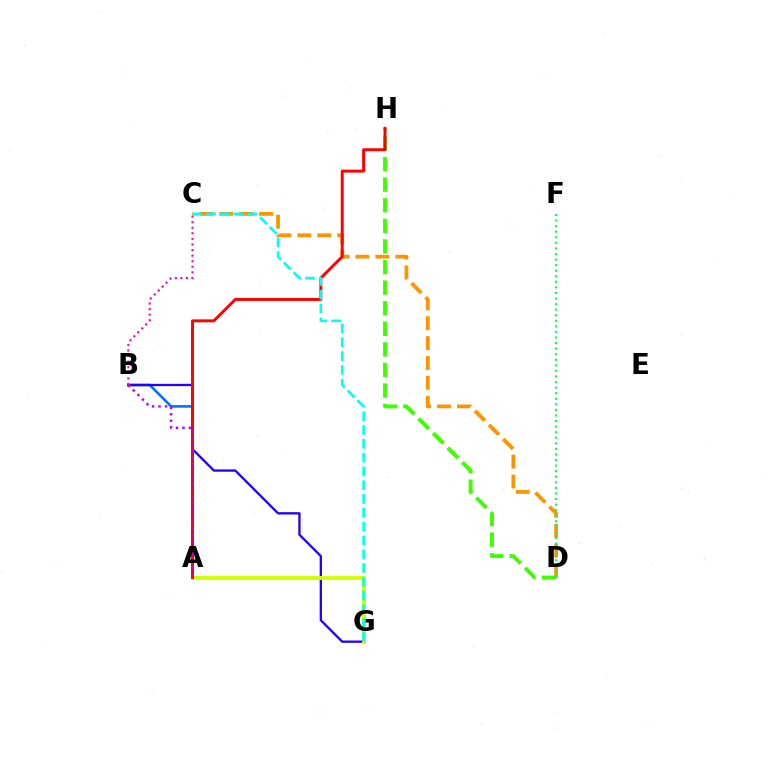{('C', 'D'): [{'color': '#ff9400', 'line_style': 'dashed', 'thickness': 2.7}], ('A', 'B'): [{'color': '#0074ff', 'line_style': 'solid', 'thickness': 1.87}, {'color': '#b900ff', 'line_style': 'dotted', 'thickness': 1.76}], ('D', 'H'): [{'color': '#3dff00', 'line_style': 'dashed', 'thickness': 2.8}], ('D', 'F'): [{'color': '#00ff5c', 'line_style': 'dotted', 'thickness': 1.51}], ('B', 'G'): [{'color': '#2500ff', 'line_style': 'solid', 'thickness': 1.67}], ('A', 'G'): [{'color': '#d1ff00', 'line_style': 'solid', 'thickness': 2.81}], ('A', 'H'): [{'color': '#ff0000', 'line_style': 'solid', 'thickness': 2.11}], ('C', 'G'): [{'color': '#00fff6', 'line_style': 'dashed', 'thickness': 1.87}], ('B', 'C'): [{'color': '#ff00ac', 'line_style': 'dotted', 'thickness': 1.52}]}